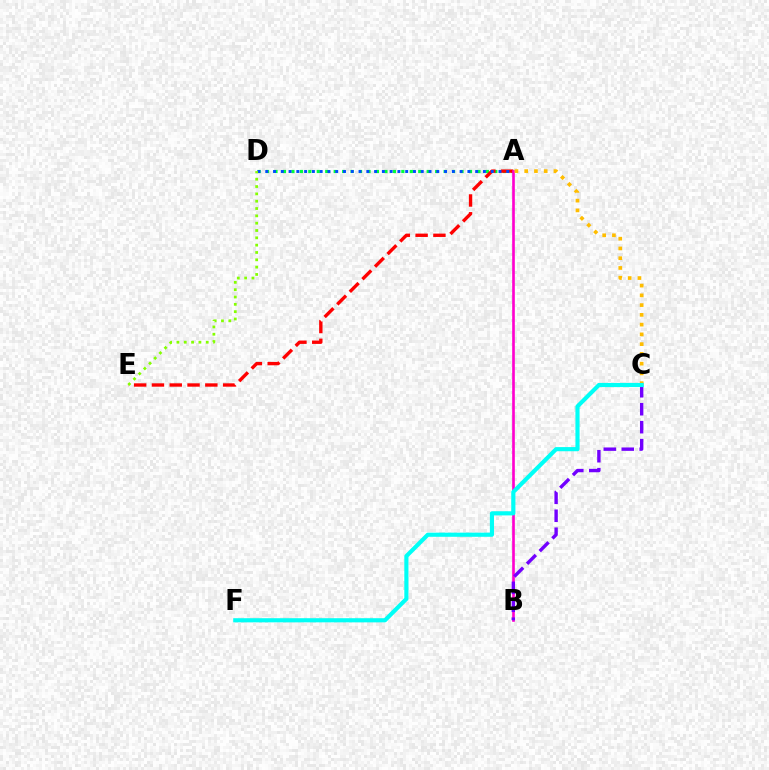{('A', 'D'): [{'color': '#00ff39', 'line_style': 'dotted', 'thickness': 2.3}, {'color': '#004bff', 'line_style': 'dotted', 'thickness': 2.11}], ('A', 'E'): [{'color': '#ff0000', 'line_style': 'dashed', 'thickness': 2.42}], ('A', 'B'): [{'color': '#ff00cf', 'line_style': 'solid', 'thickness': 1.91}], ('D', 'E'): [{'color': '#84ff00', 'line_style': 'dotted', 'thickness': 1.99}], ('A', 'C'): [{'color': '#ffbd00', 'line_style': 'dotted', 'thickness': 2.65}], ('B', 'C'): [{'color': '#7200ff', 'line_style': 'dashed', 'thickness': 2.44}], ('C', 'F'): [{'color': '#00fff6', 'line_style': 'solid', 'thickness': 2.98}]}